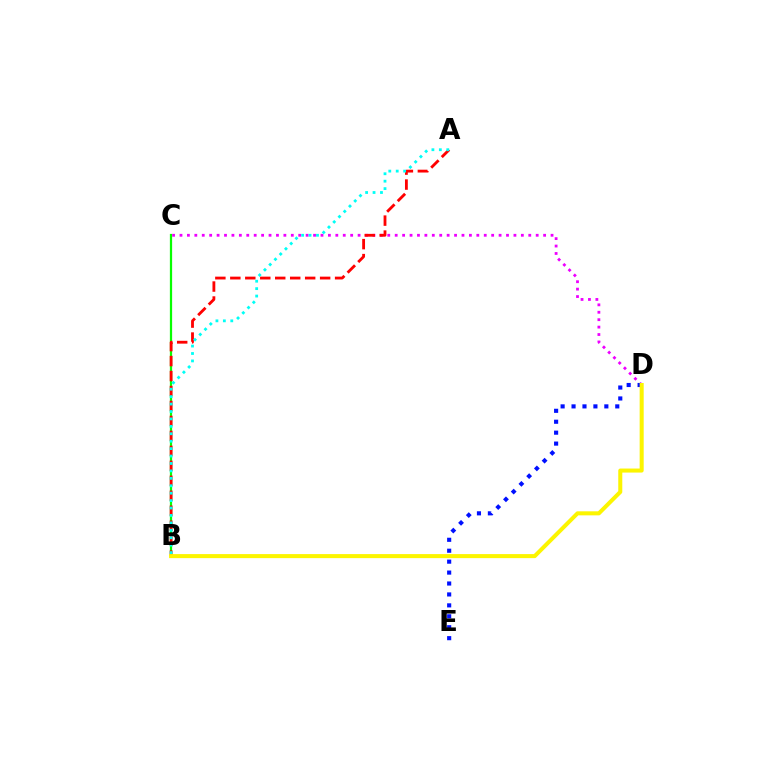{('B', 'C'): [{'color': '#08ff00', 'line_style': 'solid', 'thickness': 1.61}], ('C', 'D'): [{'color': '#ee00ff', 'line_style': 'dotted', 'thickness': 2.02}], ('D', 'E'): [{'color': '#0010ff', 'line_style': 'dotted', 'thickness': 2.97}], ('A', 'B'): [{'color': '#ff0000', 'line_style': 'dashed', 'thickness': 2.03}, {'color': '#00fff6', 'line_style': 'dotted', 'thickness': 2.02}], ('B', 'D'): [{'color': '#fcf500', 'line_style': 'solid', 'thickness': 2.9}]}